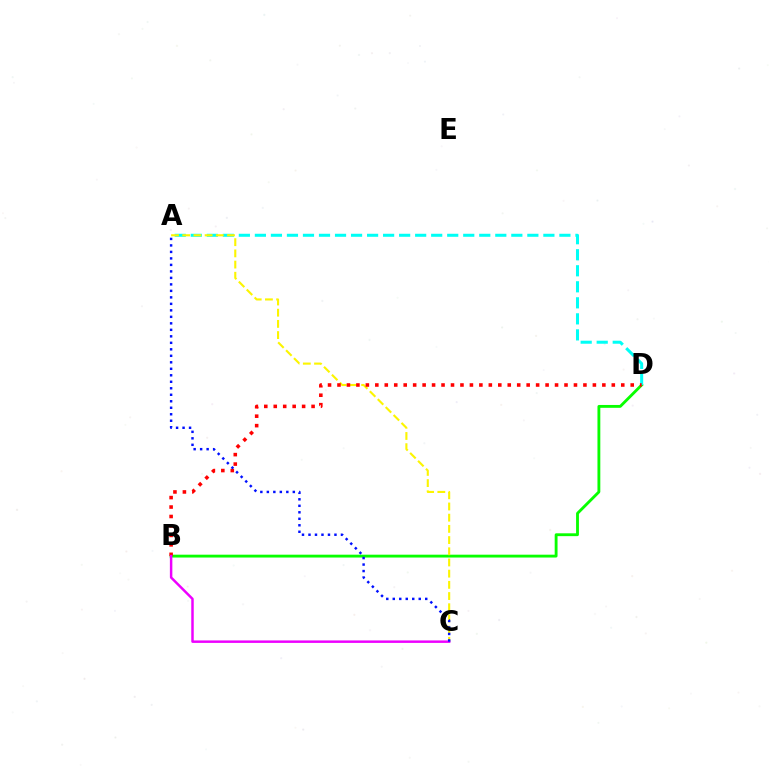{('B', 'D'): [{'color': '#08ff00', 'line_style': 'solid', 'thickness': 2.05}, {'color': '#ff0000', 'line_style': 'dotted', 'thickness': 2.57}], ('A', 'D'): [{'color': '#00fff6', 'line_style': 'dashed', 'thickness': 2.18}], ('A', 'C'): [{'color': '#fcf500', 'line_style': 'dashed', 'thickness': 1.52}, {'color': '#0010ff', 'line_style': 'dotted', 'thickness': 1.76}], ('B', 'C'): [{'color': '#ee00ff', 'line_style': 'solid', 'thickness': 1.78}]}